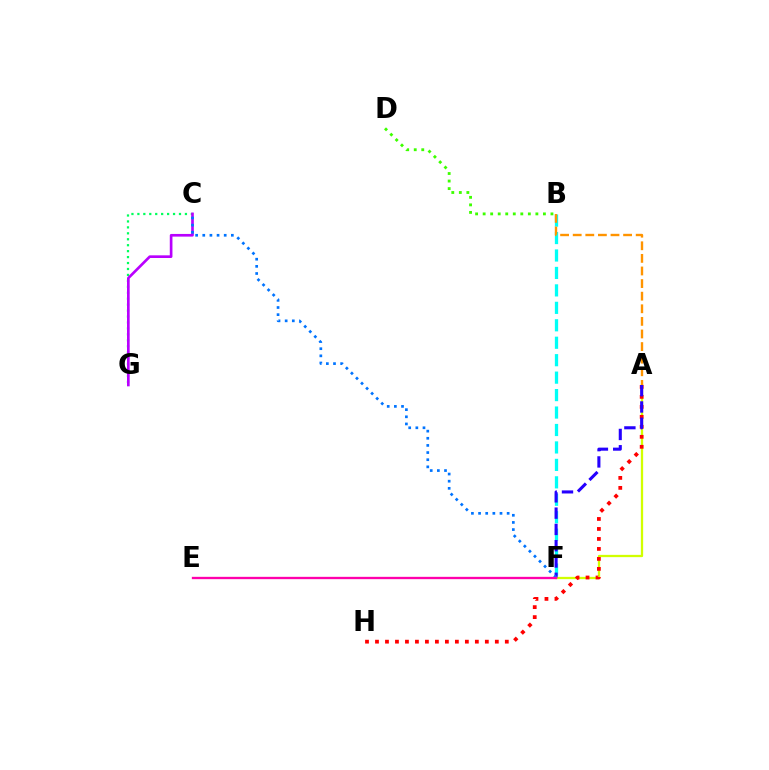{('B', 'D'): [{'color': '#3dff00', 'line_style': 'dotted', 'thickness': 2.05}], ('C', 'G'): [{'color': '#00ff5c', 'line_style': 'dotted', 'thickness': 1.61}, {'color': '#b900ff', 'line_style': 'solid', 'thickness': 1.92}], ('B', 'F'): [{'color': '#00fff6', 'line_style': 'dashed', 'thickness': 2.37}], ('A', 'F'): [{'color': '#d1ff00', 'line_style': 'solid', 'thickness': 1.65}, {'color': '#2500ff', 'line_style': 'dashed', 'thickness': 2.21}], ('A', 'H'): [{'color': '#ff0000', 'line_style': 'dotted', 'thickness': 2.71}], ('A', 'B'): [{'color': '#ff9400', 'line_style': 'dashed', 'thickness': 1.71}], ('C', 'F'): [{'color': '#0074ff', 'line_style': 'dotted', 'thickness': 1.94}], ('E', 'F'): [{'color': '#ff00ac', 'line_style': 'solid', 'thickness': 1.68}]}